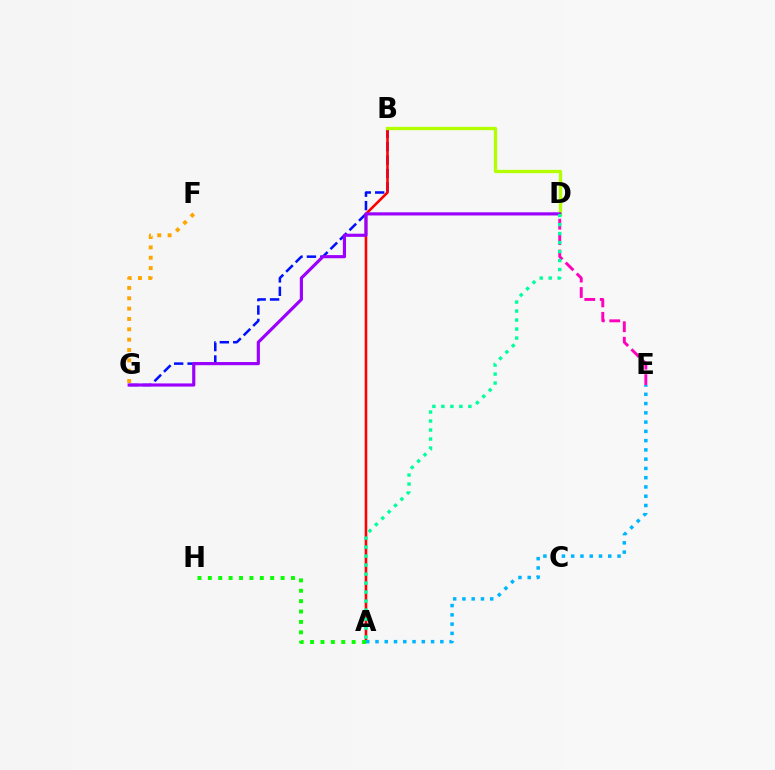{('B', 'G'): [{'color': '#0010ff', 'line_style': 'dashed', 'thickness': 1.82}], ('A', 'B'): [{'color': '#ff0000', 'line_style': 'solid', 'thickness': 1.86}], ('B', 'D'): [{'color': '#b3ff00', 'line_style': 'solid', 'thickness': 2.39}], ('A', 'H'): [{'color': '#08ff00', 'line_style': 'dotted', 'thickness': 2.82}], ('D', 'G'): [{'color': '#9b00ff', 'line_style': 'solid', 'thickness': 2.27}], ('D', 'E'): [{'color': '#ff00bd', 'line_style': 'dashed', 'thickness': 2.1}], ('A', 'E'): [{'color': '#00b5ff', 'line_style': 'dotted', 'thickness': 2.52}], ('A', 'D'): [{'color': '#00ff9d', 'line_style': 'dotted', 'thickness': 2.44}], ('F', 'G'): [{'color': '#ffa500', 'line_style': 'dotted', 'thickness': 2.81}]}